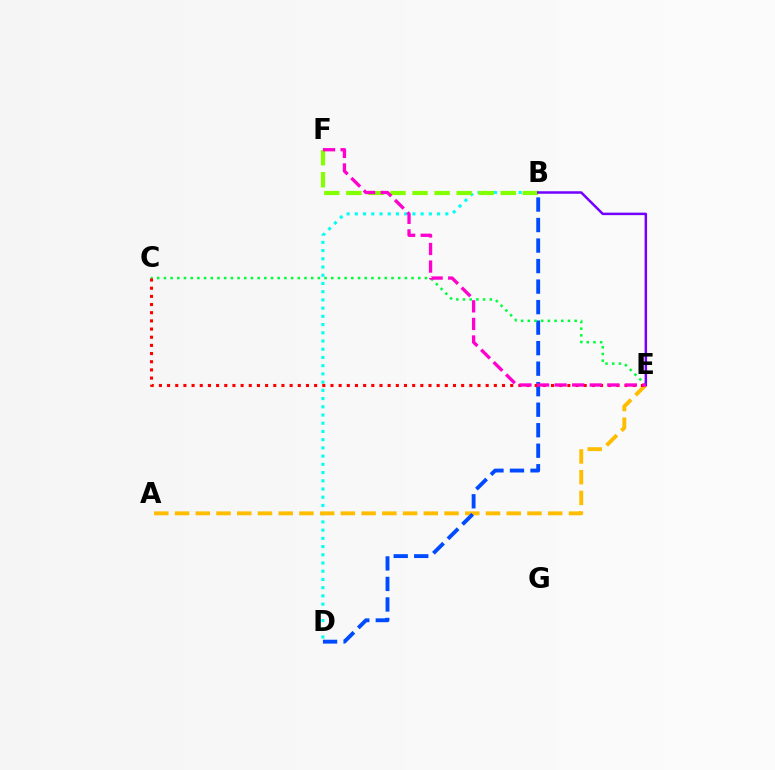{('B', 'D'): [{'color': '#00fff6', 'line_style': 'dotted', 'thickness': 2.23}, {'color': '#004bff', 'line_style': 'dashed', 'thickness': 2.79}], ('A', 'E'): [{'color': '#ffbd00', 'line_style': 'dashed', 'thickness': 2.82}], ('B', 'F'): [{'color': '#84ff00', 'line_style': 'dashed', 'thickness': 3.0}], ('C', 'E'): [{'color': '#00ff39', 'line_style': 'dotted', 'thickness': 1.82}, {'color': '#ff0000', 'line_style': 'dotted', 'thickness': 2.22}], ('B', 'E'): [{'color': '#7200ff', 'line_style': 'solid', 'thickness': 1.79}], ('E', 'F'): [{'color': '#ff00cf', 'line_style': 'dashed', 'thickness': 2.39}]}